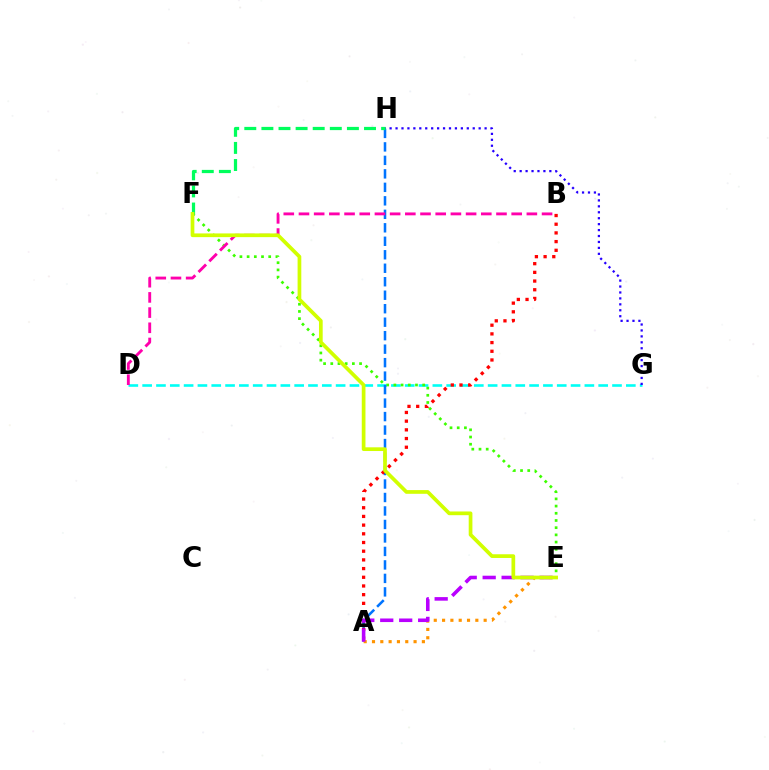{('D', 'G'): [{'color': '#00fff6', 'line_style': 'dashed', 'thickness': 1.88}], ('E', 'F'): [{'color': '#3dff00', 'line_style': 'dotted', 'thickness': 1.96}, {'color': '#d1ff00', 'line_style': 'solid', 'thickness': 2.67}], ('G', 'H'): [{'color': '#2500ff', 'line_style': 'dotted', 'thickness': 1.61}], ('A', 'H'): [{'color': '#0074ff', 'line_style': 'dashed', 'thickness': 1.83}], ('B', 'D'): [{'color': '#ff00ac', 'line_style': 'dashed', 'thickness': 2.06}], ('F', 'H'): [{'color': '#00ff5c', 'line_style': 'dashed', 'thickness': 2.32}], ('A', 'E'): [{'color': '#ff9400', 'line_style': 'dotted', 'thickness': 2.26}, {'color': '#b900ff', 'line_style': 'dashed', 'thickness': 2.57}], ('A', 'B'): [{'color': '#ff0000', 'line_style': 'dotted', 'thickness': 2.36}]}